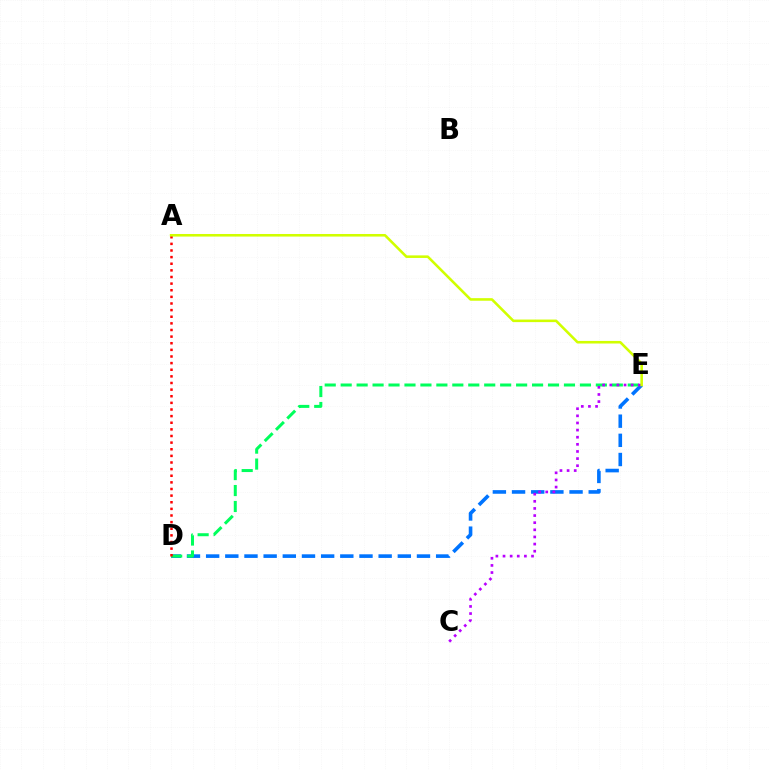{('D', 'E'): [{'color': '#0074ff', 'line_style': 'dashed', 'thickness': 2.6}, {'color': '#00ff5c', 'line_style': 'dashed', 'thickness': 2.17}], ('A', 'D'): [{'color': '#ff0000', 'line_style': 'dotted', 'thickness': 1.8}], ('C', 'E'): [{'color': '#b900ff', 'line_style': 'dotted', 'thickness': 1.94}], ('A', 'E'): [{'color': '#d1ff00', 'line_style': 'solid', 'thickness': 1.85}]}